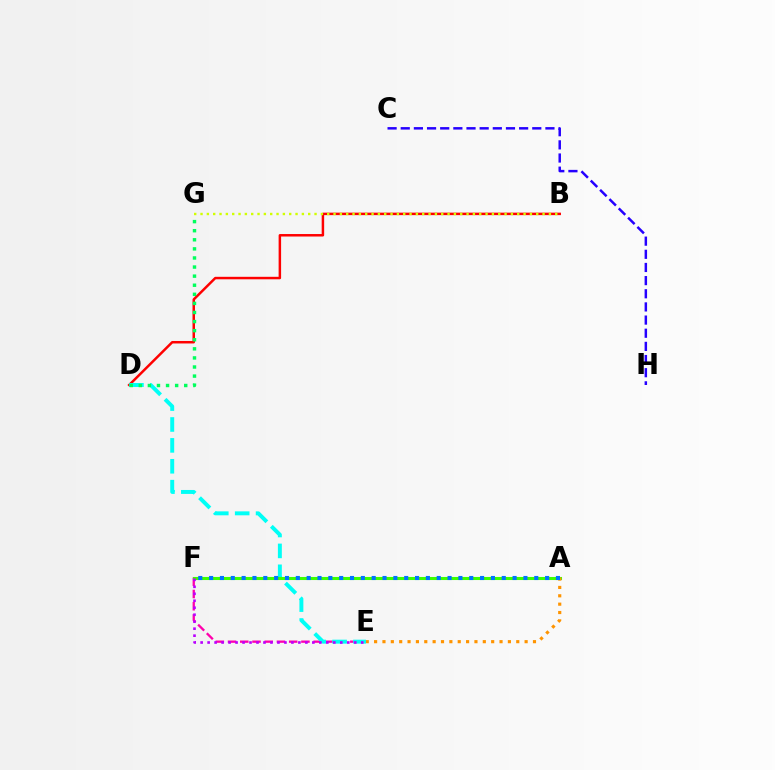{('B', 'D'): [{'color': '#ff0000', 'line_style': 'solid', 'thickness': 1.79}], ('E', 'F'): [{'color': '#ff00ac', 'line_style': 'dashed', 'thickness': 1.66}, {'color': '#b900ff', 'line_style': 'dotted', 'thickness': 1.9}], ('D', 'E'): [{'color': '#00fff6', 'line_style': 'dashed', 'thickness': 2.84}], ('A', 'F'): [{'color': '#3dff00', 'line_style': 'solid', 'thickness': 2.21}, {'color': '#0074ff', 'line_style': 'dotted', 'thickness': 2.94}], ('C', 'H'): [{'color': '#2500ff', 'line_style': 'dashed', 'thickness': 1.79}], ('A', 'E'): [{'color': '#ff9400', 'line_style': 'dotted', 'thickness': 2.27}], ('D', 'G'): [{'color': '#00ff5c', 'line_style': 'dotted', 'thickness': 2.47}], ('B', 'G'): [{'color': '#d1ff00', 'line_style': 'dotted', 'thickness': 1.72}]}